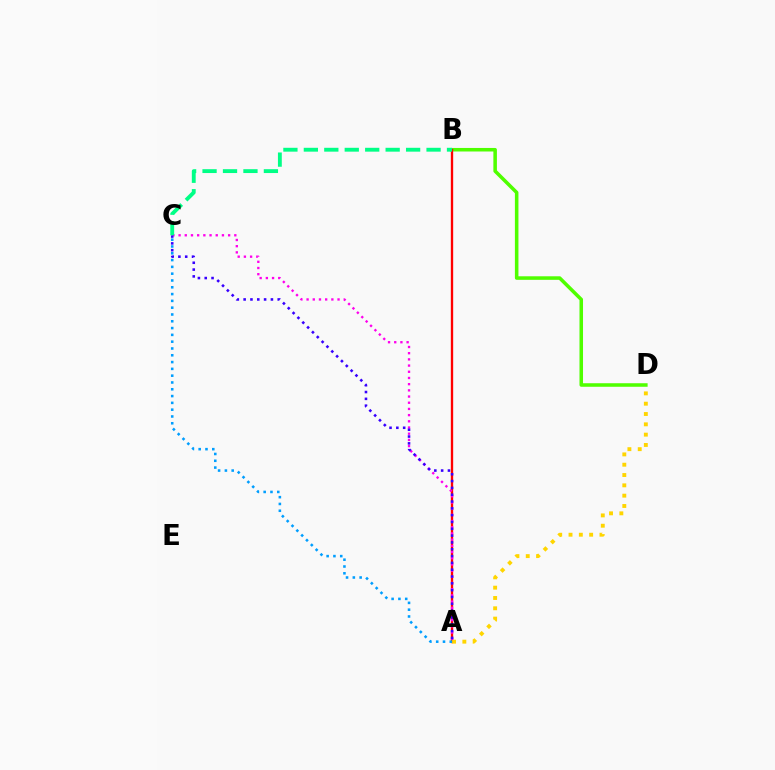{('B', 'D'): [{'color': '#4fff00', 'line_style': 'solid', 'thickness': 2.55}], ('A', 'B'): [{'color': '#ff0000', 'line_style': 'solid', 'thickness': 1.68}], ('A', 'D'): [{'color': '#ffd500', 'line_style': 'dotted', 'thickness': 2.8}], ('A', 'C'): [{'color': '#ff00ed', 'line_style': 'dotted', 'thickness': 1.68}, {'color': '#3700ff', 'line_style': 'dotted', 'thickness': 1.85}, {'color': '#009eff', 'line_style': 'dotted', 'thickness': 1.85}], ('B', 'C'): [{'color': '#00ff86', 'line_style': 'dashed', 'thickness': 2.78}]}